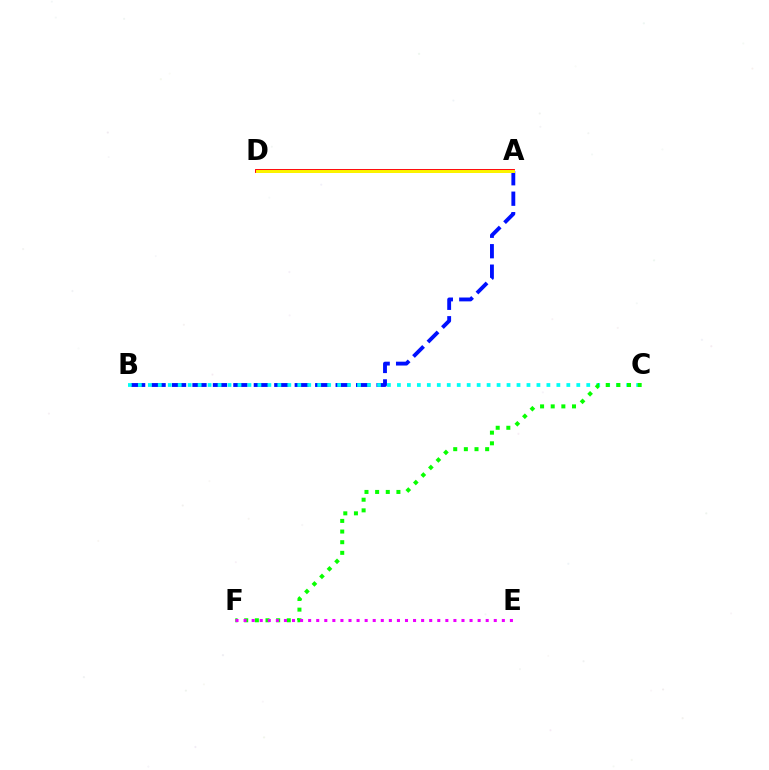{('A', 'B'): [{'color': '#0010ff', 'line_style': 'dashed', 'thickness': 2.78}], ('B', 'C'): [{'color': '#00fff6', 'line_style': 'dotted', 'thickness': 2.71}], ('A', 'D'): [{'color': '#ff0000', 'line_style': 'solid', 'thickness': 2.78}, {'color': '#fcf500', 'line_style': 'solid', 'thickness': 2.13}], ('C', 'F'): [{'color': '#08ff00', 'line_style': 'dotted', 'thickness': 2.89}], ('E', 'F'): [{'color': '#ee00ff', 'line_style': 'dotted', 'thickness': 2.19}]}